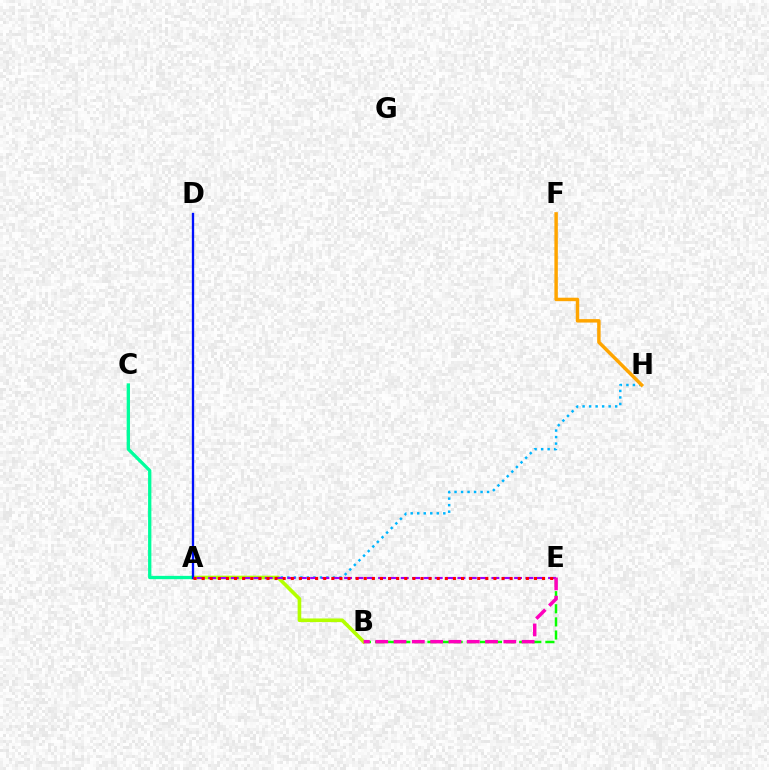{('A', 'H'): [{'color': '#00b5ff', 'line_style': 'dotted', 'thickness': 1.77}], ('B', 'E'): [{'color': '#08ff00', 'line_style': 'dashed', 'thickness': 1.78}, {'color': '#ff00bd', 'line_style': 'dashed', 'thickness': 2.49}], ('A', 'B'): [{'color': '#b3ff00', 'line_style': 'solid', 'thickness': 2.62}], ('A', 'C'): [{'color': '#00ff9d', 'line_style': 'solid', 'thickness': 2.37}], ('A', 'D'): [{'color': '#0010ff', 'line_style': 'solid', 'thickness': 1.67}], ('A', 'E'): [{'color': '#9b00ff', 'line_style': 'dashed', 'thickness': 1.54}, {'color': '#ff0000', 'line_style': 'dotted', 'thickness': 2.2}], ('F', 'H'): [{'color': '#ffa500', 'line_style': 'solid', 'thickness': 2.49}]}